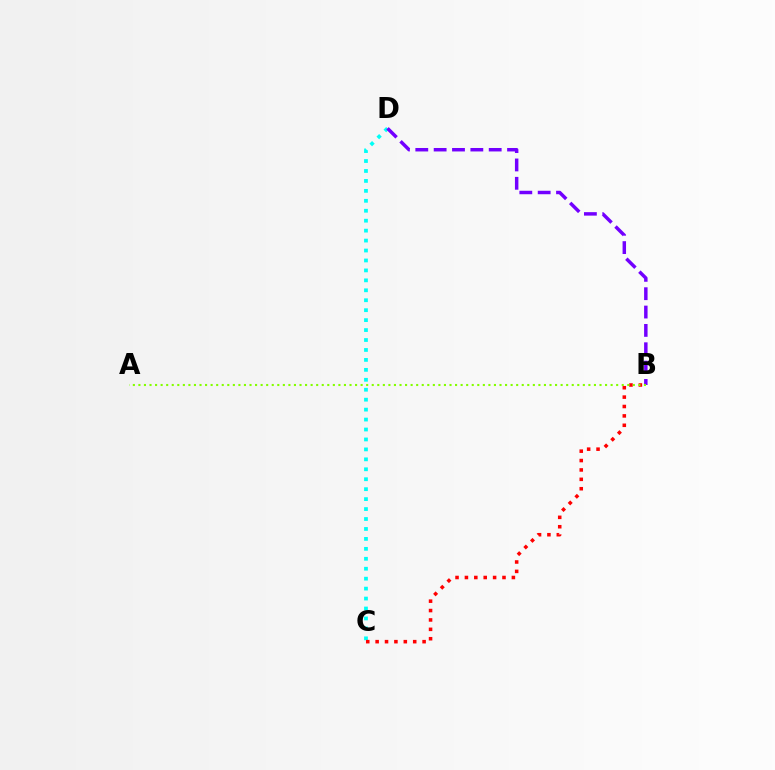{('C', 'D'): [{'color': '#00fff6', 'line_style': 'dotted', 'thickness': 2.7}], ('B', 'D'): [{'color': '#7200ff', 'line_style': 'dashed', 'thickness': 2.49}], ('B', 'C'): [{'color': '#ff0000', 'line_style': 'dotted', 'thickness': 2.55}], ('A', 'B'): [{'color': '#84ff00', 'line_style': 'dotted', 'thickness': 1.51}]}